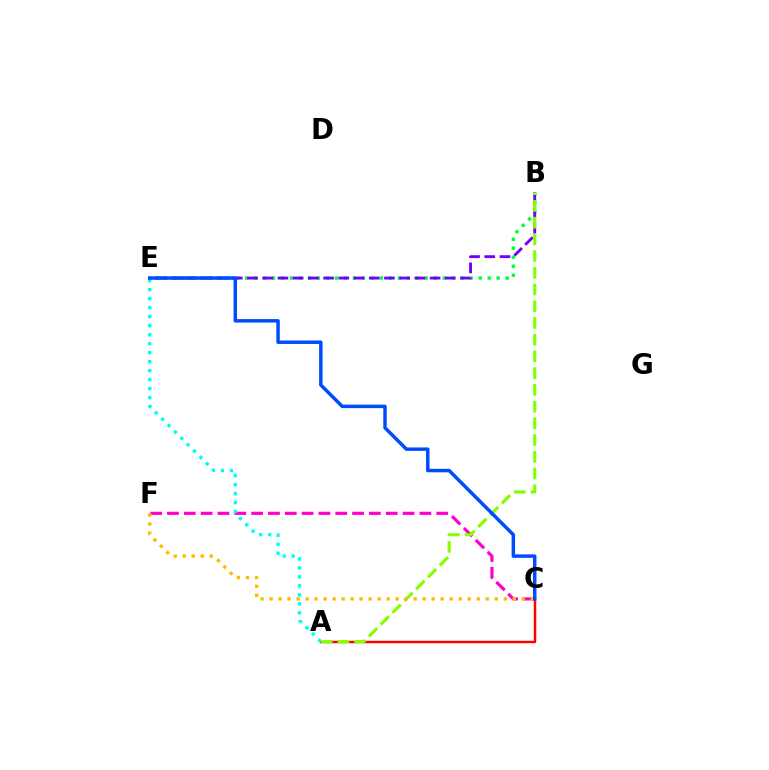{('B', 'E'): [{'color': '#00ff39', 'line_style': 'dotted', 'thickness': 2.44}, {'color': '#7200ff', 'line_style': 'dashed', 'thickness': 2.07}], ('A', 'C'): [{'color': '#ff0000', 'line_style': 'solid', 'thickness': 1.76}], ('C', 'F'): [{'color': '#ff00cf', 'line_style': 'dashed', 'thickness': 2.29}, {'color': '#ffbd00', 'line_style': 'dotted', 'thickness': 2.45}], ('A', 'E'): [{'color': '#00fff6', 'line_style': 'dotted', 'thickness': 2.44}], ('A', 'B'): [{'color': '#84ff00', 'line_style': 'dashed', 'thickness': 2.27}], ('C', 'E'): [{'color': '#004bff', 'line_style': 'solid', 'thickness': 2.5}]}